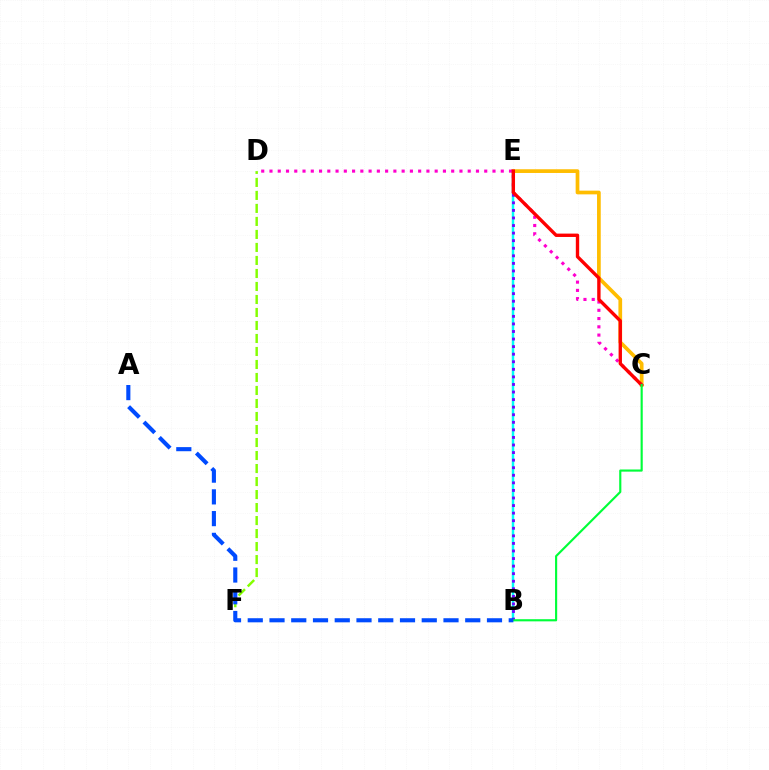{('B', 'E'): [{'color': '#00fff6', 'line_style': 'solid', 'thickness': 1.79}, {'color': '#7200ff', 'line_style': 'dotted', 'thickness': 2.06}], ('C', 'E'): [{'color': '#ffbd00', 'line_style': 'solid', 'thickness': 2.67}, {'color': '#ff0000', 'line_style': 'solid', 'thickness': 2.43}], ('D', 'F'): [{'color': '#84ff00', 'line_style': 'dashed', 'thickness': 1.77}], ('C', 'D'): [{'color': '#ff00cf', 'line_style': 'dotted', 'thickness': 2.24}], ('B', 'C'): [{'color': '#00ff39', 'line_style': 'solid', 'thickness': 1.55}], ('A', 'B'): [{'color': '#004bff', 'line_style': 'dashed', 'thickness': 2.95}]}